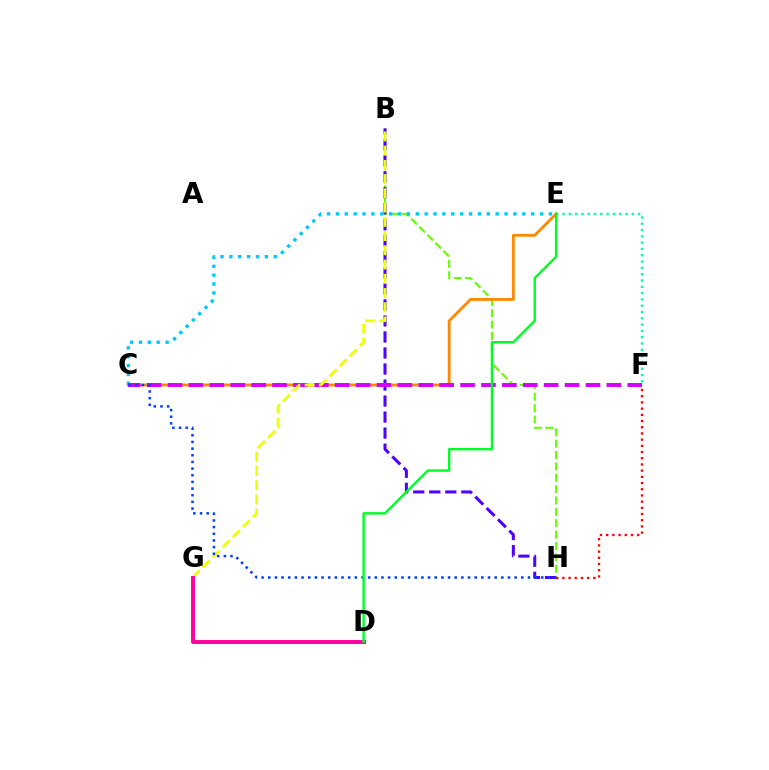{('B', 'H'): [{'color': '#66ff00', 'line_style': 'dashed', 'thickness': 1.55}, {'color': '#4f00ff', 'line_style': 'dashed', 'thickness': 2.18}], ('C', 'E'): [{'color': '#00c7ff', 'line_style': 'dotted', 'thickness': 2.41}, {'color': '#ff8800', 'line_style': 'solid', 'thickness': 2.05}], ('E', 'F'): [{'color': '#00ffaf', 'line_style': 'dotted', 'thickness': 1.71}], ('C', 'F'): [{'color': '#d600ff', 'line_style': 'dashed', 'thickness': 2.84}], ('B', 'G'): [{'color': '#eeff00', 'line_style': 'dashed', 'thickness': 1.93}], ('D', 'G'): [{'color': '#ff00a0', 'line_style': 'solid', 'thickness': 2.84}], ('F', 'H'): [{'color': '#ff0000', 'line_style': 'dotted', 'thickness': 1.68}], ('C', 'H'): [{'color': '#003fff', 'line_style': 'dotted', 'thickness': 1.81}], ('D', 'E'): [{'color': '#00ff27', 'line_style': 'solid', 'thickness': 1.74}]}